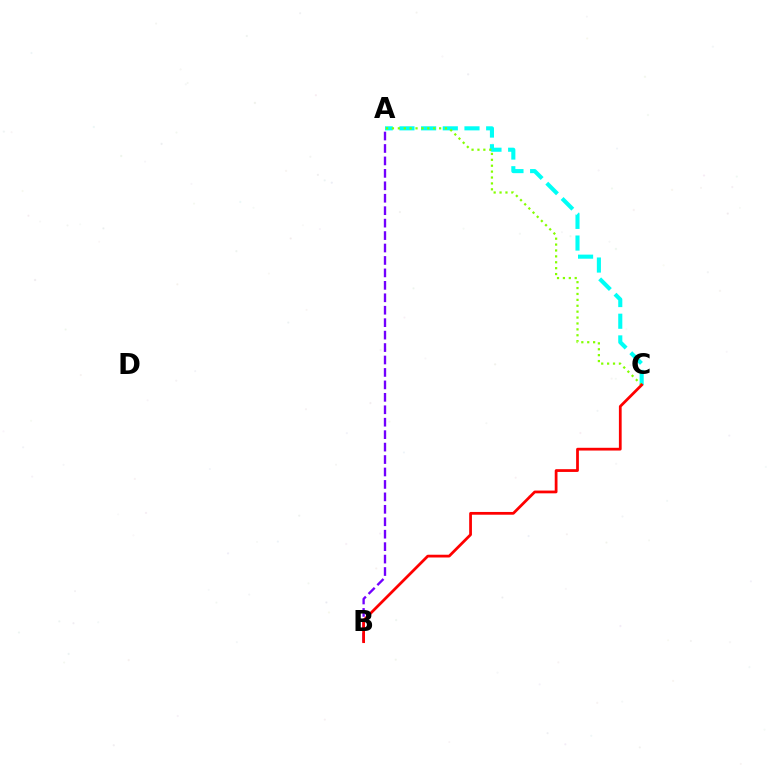{('A', 'C'): [{'color': '#00fff6', 'line_style': 'dashed', 'thickness': 2.95}, {'color': '#84ff00', 'line_style': 'dotted', 'thickness': 1.6}], ('A', 'B'): [{'color': '#7200ff', 'line_style': 'dashed', 'thickness': 1.69}], ('B', 'C'): [{'color': '#ff0000', 'line_style': 'solid', 'thickness': 1.99}]}